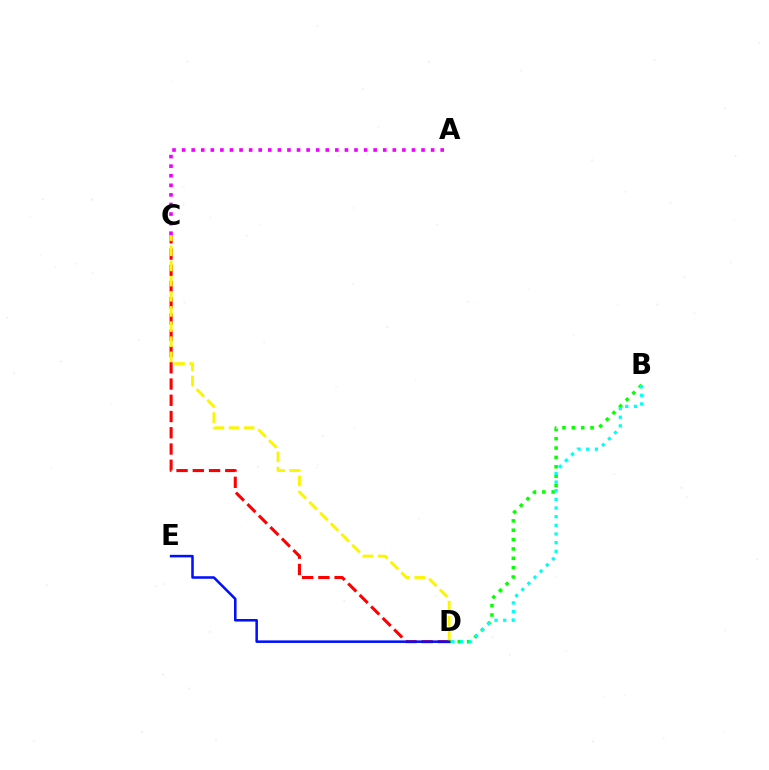{('C', 'D'): [{'color': '#ff0000', 'line_style': 'dashed', 'thickness': 2.21}, {'color': '#fcf500', 'line_style': 'dashed', 'thickness': 2.06}], ('B', 'D'): [{'color': '#08ff00', 'line_style': 'dotted', 'thickness': 2.55}, {'color': '#00fff6', 'line_style': 'dotted', 'thickness': 2.35}], ('A', 'C'): [{'color': '#ee00ff', 'line_style': 'dotted', 'thickness': 2.6}], ('D', 'E'): [{'color': '#0010ff', 'line_style': 'solid', 'thickness': 1.83}]}